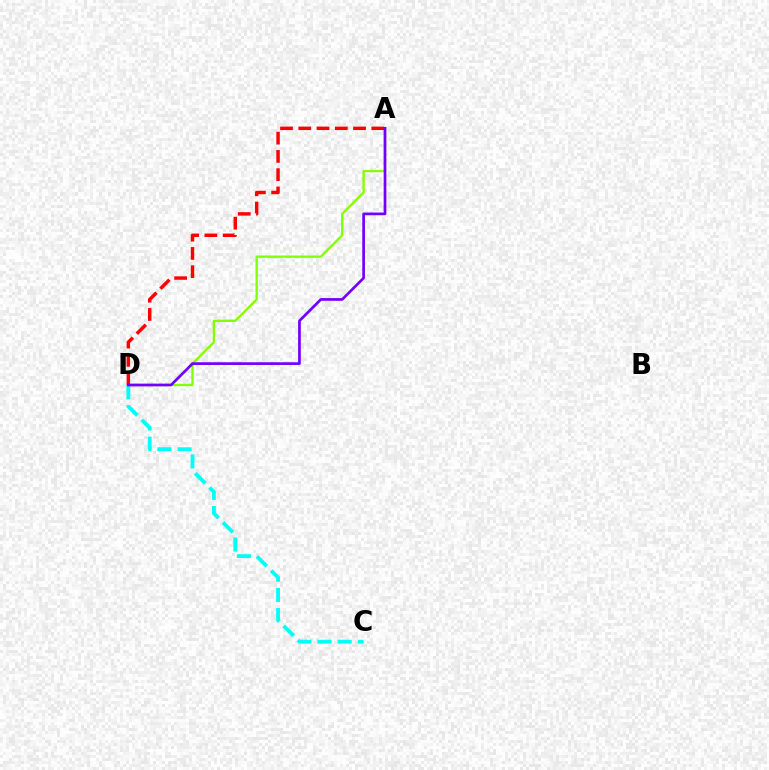{('C', 'D'): [{'color': '#00fff6', 'line_style': 'dashed', 'thickness': 2.74}], ('A', 'D'): [{'color': '#84ff00', 'line_style': 'solid', 'thickness': 1.69}, {'color': '#ff0000', 'line_style': 'dashed', 'thickness': 2.48}, {'color': '#7200ff', 'line_style': 'solid', 'thickness': 1.94}]}